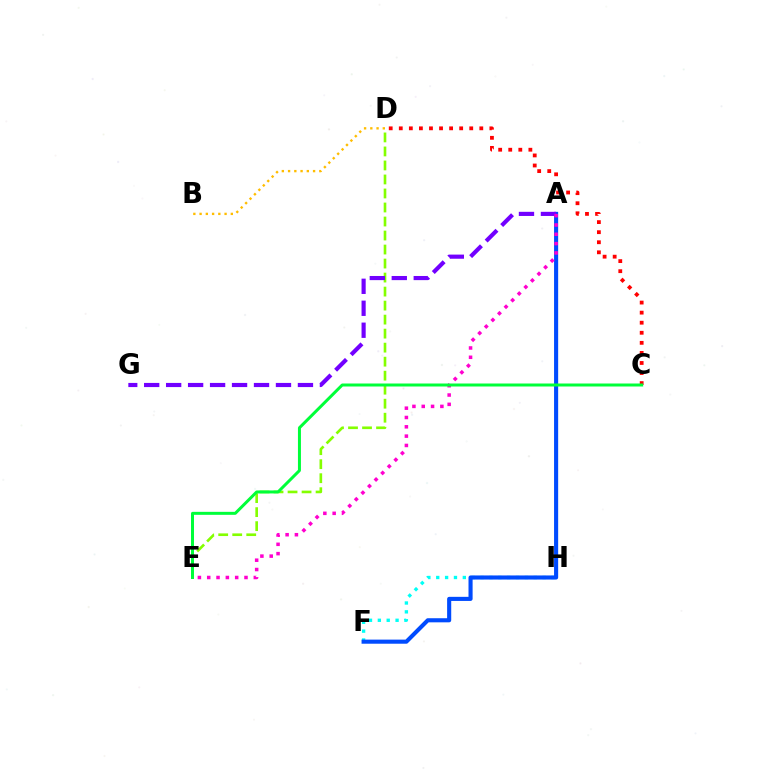{('F', 'H'): [{'color': '#00fff6', 'line_style': 'dotted', 'thickness': 2.41}], ('D', 'E'): [{'color': '#84ff00', 'line_style': 'dashed', 'thickness': 1.9}], ('A', 'F'): [{'color': '#004bff', 'line_style': 'solid', 'thickness': 2.95}], ('C', 'D'): [{'color': '#ff0000', 'line_style': 'dotted', 'thickness': 2.73}], ('A', 'G'): [{'color': '#7200ff', 'line_style': 'dashed', 'thickness': 2.98}], ('A', 'E'): [{'color': '#ff00cf', 'line_style': 'dotted', 'thickness': 2.53}], ('B', 'D'): [{'color': '#ffbd00', 'line_style': 'dotted', 'thickness': 1.7}], ('C', 'E'): [{'color': '#00ff39', 'line_style': 'solid', 'thickness': 2.15}]}